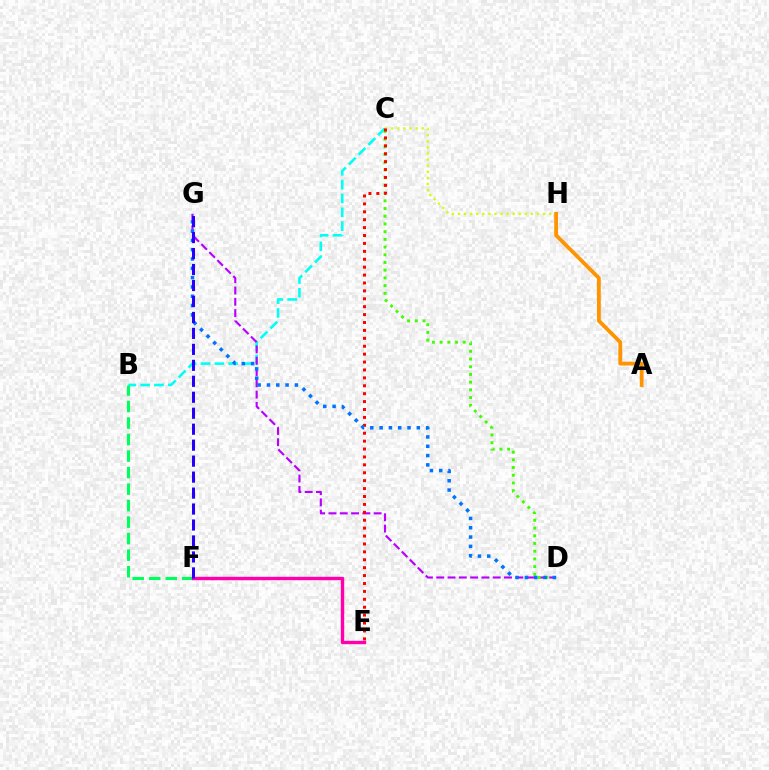{('C', 'H'): [{'color': '#d1ff00', 'line_style': 'dotted', 'thickness': 1.65}], ('B', 'C'): [{'color': '#00fff6', 'line_style': 'dashed', 'thickness': 1.88}], ('B', 'F'): [{'color': '#00ff5c', 'line_style': 'dashed', 'thickness': 2.24}], ('E', 'F'): [{'color': '#ff00ac', 'line_style': 'solid', 'thickness': 2.44}], ('D', 'G'): [{'color': '#b900ff', 'line_style': 'dashed', 'thickness': 1.53}, {'color': '#0074ff', 'line_style': 'dotted', 'thickness': 2.53}], ('A', 'H'): [{'color': '#ff9400', 'line_style': 'solid', 'thickness': 2.74}], ('C', 'D'): [{'color': '#3dff00', 'line_style': 'dotted', 'thickness': 2.09}], ('C', 'E'): [{'color': '#ff0000', 'line_style': 'dotted', 'thickness': 2.15}], ('F', 'G'): [{'color': '#2500ff', 'line_style': 'dashed', 'thickness': 2.17}]}